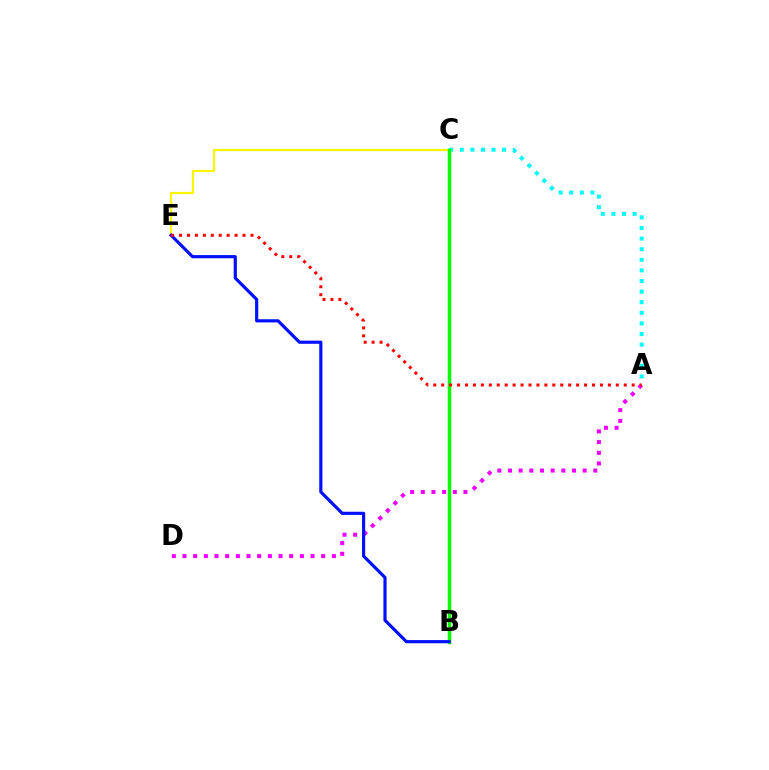{('A', 'D'): [{'color': '#ee00ff', 'line_style': 'dotted', 'thickness': 2.9}], ('C', 'E'): [{'color': '#fcf500', 'line_style': 'solid', 'thickness': 1.59}], ('A', 'C'): [{'color': '#00fff6', 'line_style': 'dotted', 'thickness': 2.88}], ('B', 'C'): [{'color': '#08ff00', 'line_style': 'solid', 'thickness': 2.52}], ('B', 'E'): [{'color': '#0010ff', 'line_style': 'solid', 'thickness': 2.28}], ('A', 'E'): [{'color': '#ff0000', 'line_style': 'dotted', 'thickness': 2.16}]}